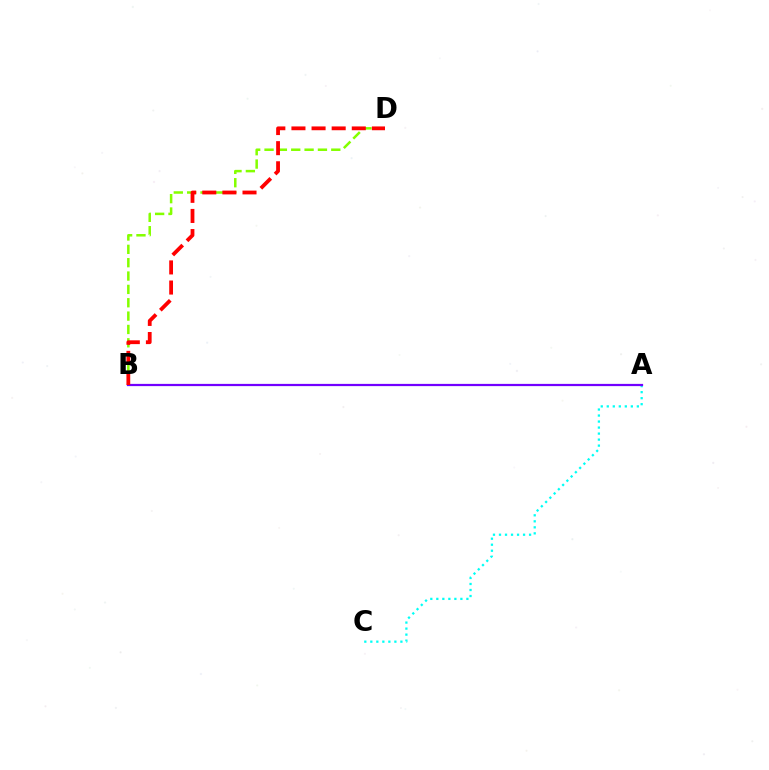{('A', 'C'): [{'color': '#00fff6', 'line_style': 'dotted', 'thickness': 1.63}], ('B', 'D'): [{'color': '#84ff00', 'line_style': 'dashed', 'thickness': 1.81}, {'color': '#ff0000', 'line_style': 'dashed', 'thickness': 2.73}], ('A', 'B'): [{'color': '#7200ff', 'line_style': 'solid', 'thickness': 1.6}]}